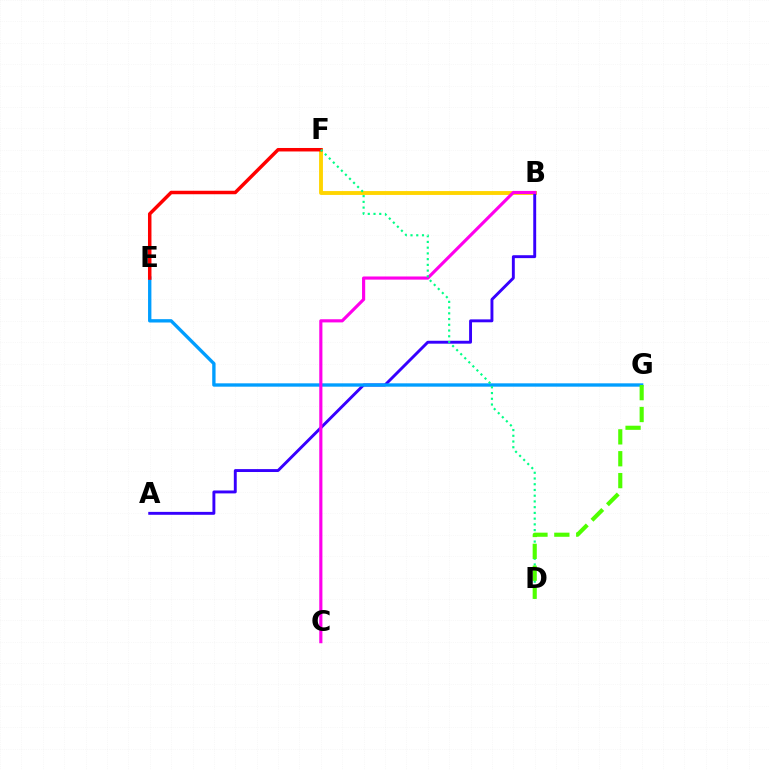{('B', 'F'): [{'color': '#ffd500', 'line_style': 'solid', 'thickness': 2.78}], ('A', 'B'): [{'color': '#3700ff', 'line_style': 'solid', 'thickness': 2.1}], ('E', 'G'): [{'color': '#009eff', 'line_style': 'solid', 'thickness': 2.41}], ('E', 'F'): [{'color': '#ff0000', 'line_style': 'solid', 'thickness': 2.51}], ('B', 'C'): [{'color': '#ff00ed', 'line_style': 'solid', 'thickness': 2.27}], ('D', 'F'): [{'color': '#00ff86', 'line_style': 'dotted', 'thickness': 1.56}], ('D', 'G'): [{'color': '#4fff00', 'line_style': 'dashed', 'thickness': 2.97}]}